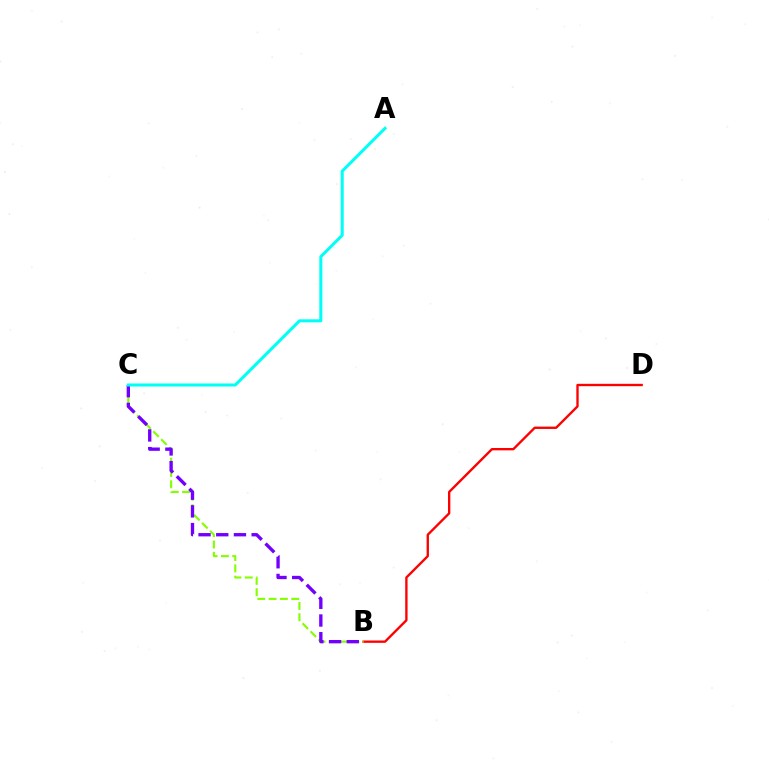{('B', 'D'): [{'color': '#ff0000', 'line_style': 'solid', 'thickness': 1.69}], ('B', 'C'): [{'color': '#84ff00', 'line_style': 'dashed', 'thickness': 1.54}, {'color': '#7200ff', 'line_style': 'dashed', 'thickness': 2.4}], ('A', 'C'): [{'color': '#00fff6', 'line_style': 'solid', 'thickness': 2.18}]}